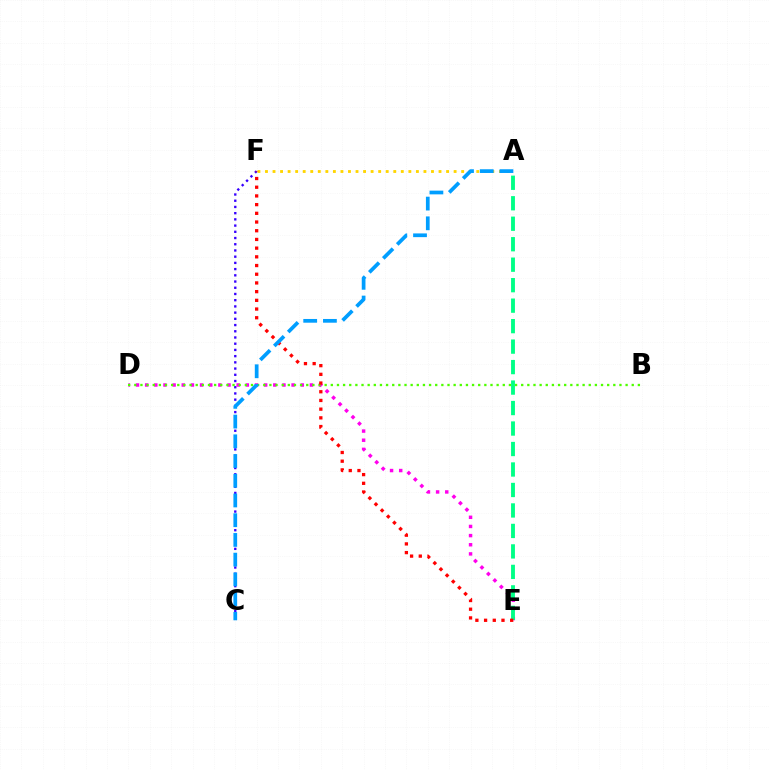{('C', 'F'): [{'color': '#3700ff', 'line_style': 'dotted', 'thickness': 1.69}], ('D', 'E'): [{'color': '#ff00ed', 'line_style': 'dotted', 'thickness': 2.49}], ('A', 'F'): [{'color': '#ffd500', 'line_style': 'dotted', 'thickness': 2.05}], ('B', 'D'): [{'color': '#4fff00', 'line_style': 'dotted', 'thickness': 1.67}], ('A', 'E'): [{'color': '#00ff86', 'line_style': 'dashed', 'thickness': 2.78}], ('E', 'F'): [{'color': '#ff0000', 'line_style': 'dotted', 'thickness': 2.36}], ('A', 'C'): [{'color': '#009eff', 'line_style': 'dashed', 'thickness': 2.68}]}